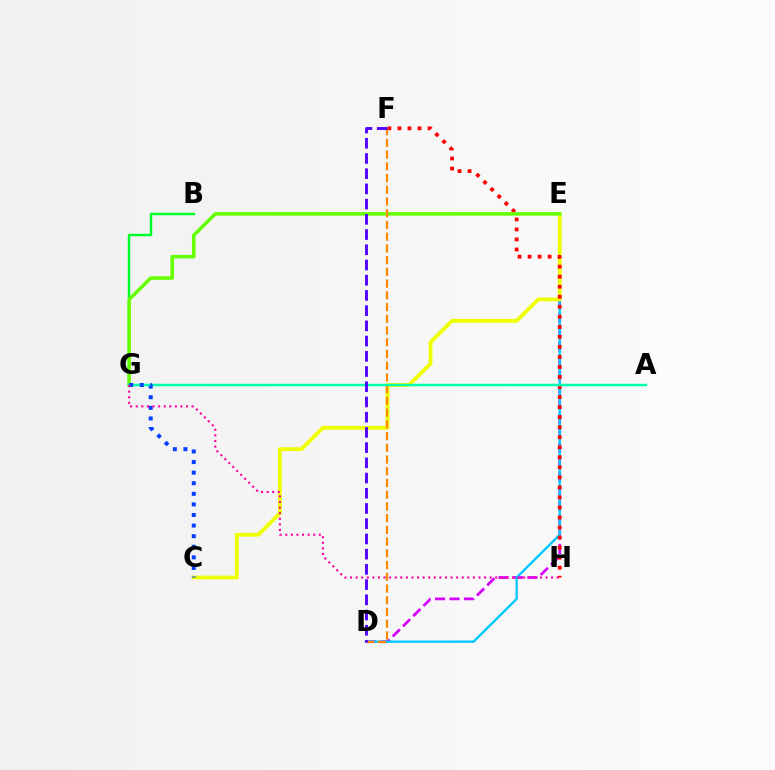{('D', 'E'): [{'color': '#d600ff', 'line_style': 'dashed', 'thickness': 1.96}, {'color': '#00c7ff', 'line_style': 'solid', 'thickness': 1.7}], ('B', 'G'): [{'color': '#00ff27', 'line_style': 'solid', 'thickness': 1.76}], ('C', 'E'): [{'color': '#eeff00', 'line_style': 'solid', 'thickness': 2.74}], ('F', 'H'): [{'color': '#ff0000', 'line_style': 'dotted', 'thickness': 2.73}], ('E', 'G'): [{'color': '#66ff00', 'line_style': 'solid', 'thickness': 2.53}], ('D', 'F'): [{'color': '#ff8800', 'line_style': 'dashed', 'thickness': 1.59}, {'color': '#4f00ff', 'line_style': 'dashed', 'thickness': 2.07}], ('A', 'G'): [{'color': '#00ffaf', 'line_style': 'solid', 'thickness': 1.77}], ('C', 'G'): [{'color': '#003fff', 'line_style': 'dotted', 'thickness': 2.88}], ('G', 'H'): [{'color': '#ff00a0', 'line_style': 'dotted', 'thickness': 1.52}]}